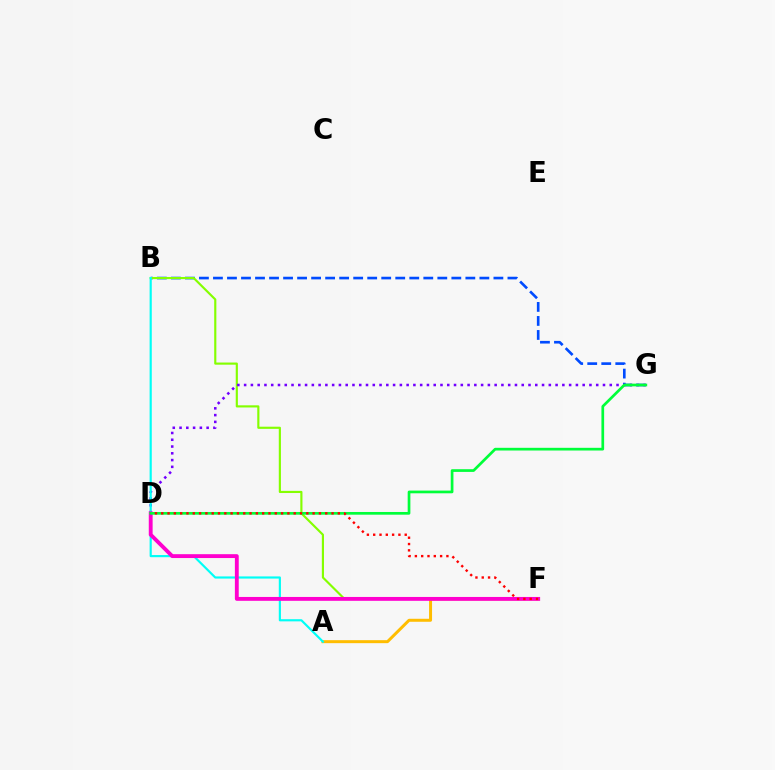{('B', 'G'): [{'color': '#004bff', 'line_style': 'dashed', 'thickness': 1.9}], ('B', 'F'): [{'color': '#84ff00', 'line_style': 'solid', 'thickness': 1.55}], ('D', 'G'): [{'color': '#7200ff', 'line_style': 'dotted', 'thickness': 1.84}, {'color': '#00ff39', 'line_style': 'solid', 'thickness': 1.95}], ('A', 'F'): [{'color': '#ffbd00', 'line_style': 'solid', 'thickness': 2.15}], ('A', 'B'): [{'color': '#00fff6', 'line_style': 'solid', 'thickness': 1.56}], ('D', 'F'): [{'color': '#ff00cf', 'line_style': 'solid', 'thickness': 2.78}, {'color': '#ff0000', 'line_style': 'dotted', 'thickness': 1.71}]}